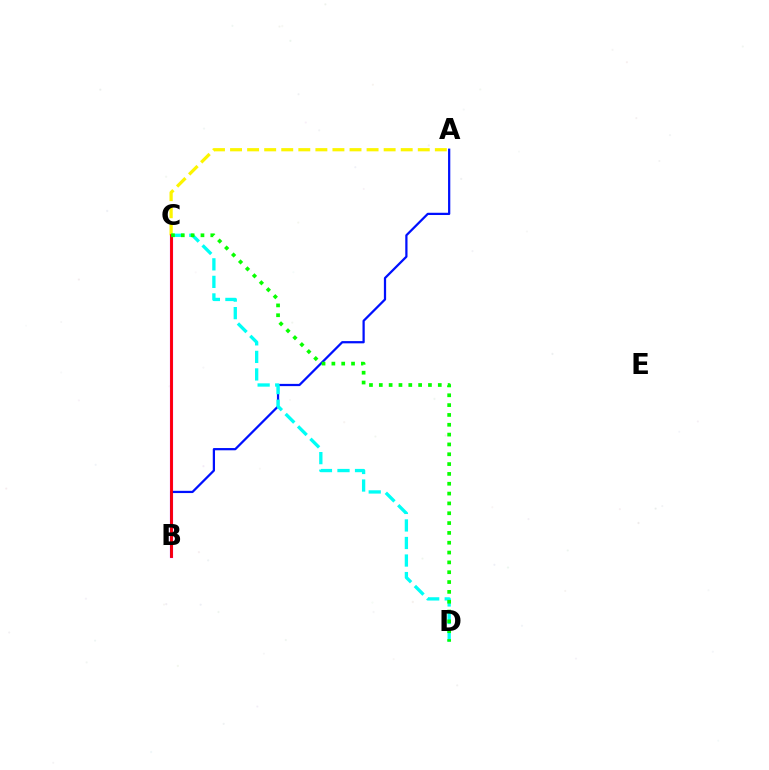{('B', 'C'): [{'color': '#ee00ff', 'line_style': 'solid', 'thickness': 2.26}, {'color': '#ff0000', 'line_style': 'solid', 'thickness': 1.98}], ('A', 'C'): [{'color': '#fcf500', 'line_style': 'dashed', 'thickness': 2.32}], ('A', 'B'): [{'color': '#0010ff', 'line_style': 'solid', 'thickness': 1.62}], ('C', 'D'): [{'color': '#00fff6', 'line_style': 'dashed', 'thickness': 2.38}, {'color': '#08ff00', 'line_style': 'dotted', 'thickness': 2.67}]}